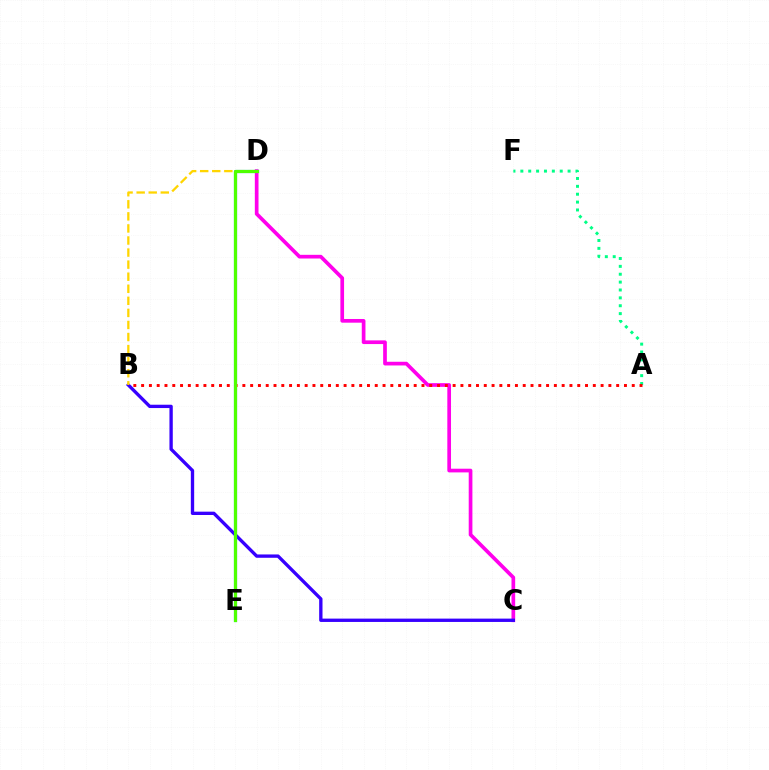{('C', 'D'): [{'color': '#ff00ed', 'line_style': 'solid', 'thickness': 2.66}], ('B', 'C'): [{'color': '#3700ff', 'line_style': 'solid', 'thickness': 2.4}], ('A', 'F'): [{'color': '#00ff86', 'line_style': 'dotted', 'thickness': 2.14}], ('B', 'D'): [{'color': '#ffd500', 'line_style': 'dashed', 'thickness': 1.64}], ('D', 'E'): [{'color': '#009eff', 'line_style': 'solid', 'thickness': 2.27}, {'color': '#4fff00', 'line_style': 'solid', 'thickness': 2.29}], ('A', 'B'): [{'color': '#ff0000', 'line_style': 'dotted', 'thickness': 2.12}]}